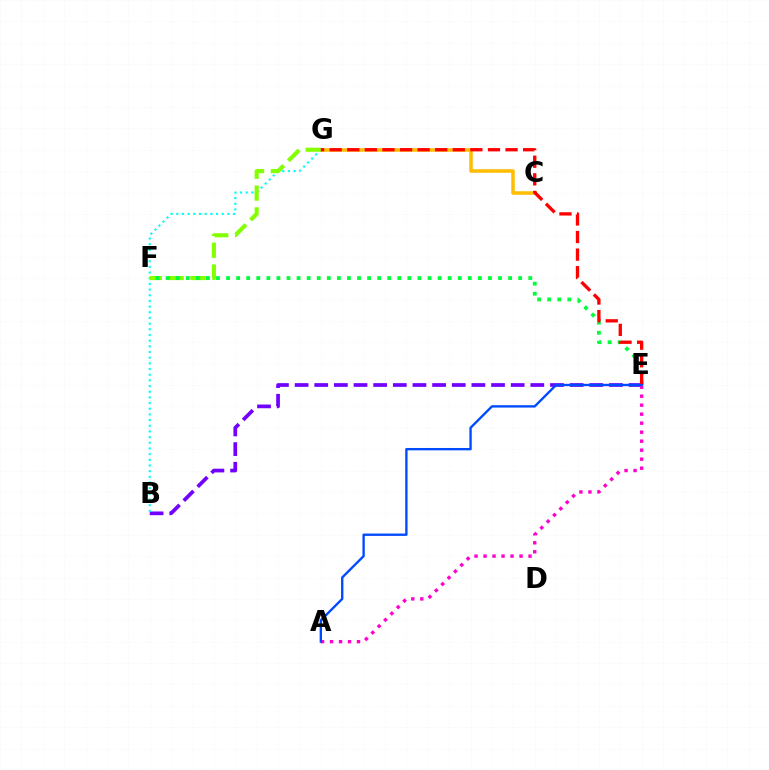{('B', 'E'): [{'color': '#7200ff', 'line_style': 'dashed', 'thickness': 2.67}], ('A', 'E'): [{'color': '#ff00cf', 'line_style': 'dotted', 'thickness': 2.44}, {'color': '#004bff', 'line_style': 'solid', 'thickness': 1.7}], ('B', 'G'): [{'color': '#00fff6', 'line_style': 'dotted', 'thickness': 1.54}], ('C', 'G'): [{'color': '#ffbd00', 'line_style': 'solid', 'thickness': 2.53}], ('F', 'G'): [{'color': '#84ff00', 'line_style': 'dashed', 'thickness': 2.97}], ('E', 'F'): [{'color': '#00ff39', 'line_style': 'dotted', 'thickness': 2.74}], ('E', 'G'): [{'color': '#ff0000', 'line_style': 'dashed', 'thickness': 2.39}]}